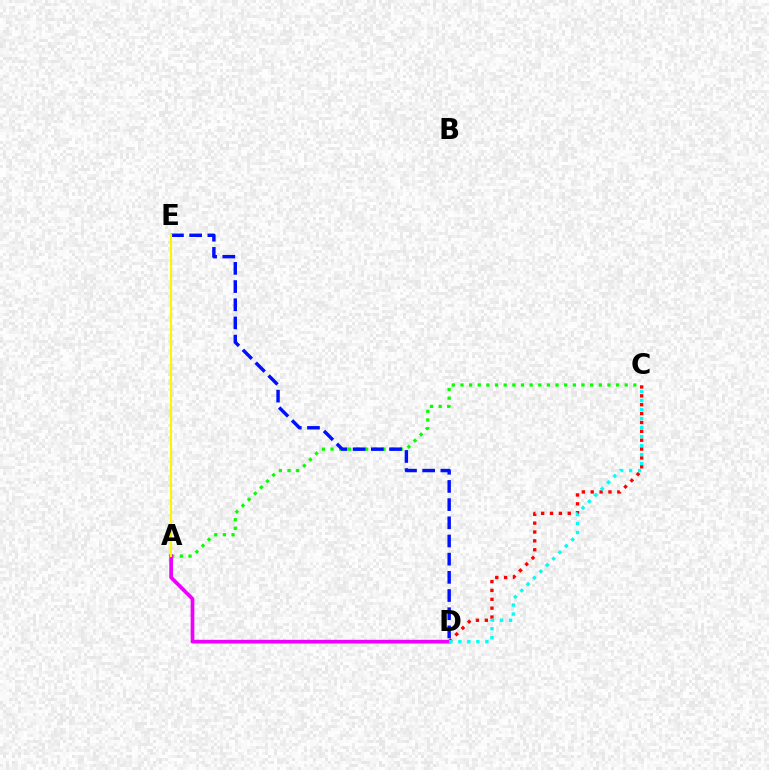{('C', 'D'): [{'color': '#ff0000', 'line_style': 'dotted', 'thickness': 2.41}, {'color': '#00fff6', 'line_style': 'dotted', 'thickness': 2.45}], ('A', 'C'): [{'color': '#08ff00', 'line_style': 'dotted', 'thickness': 2.35}], ('D', 'E'): [{'color': '#0010ff', 'line_style': 'dashed', 'thickness': 2.47}], ('A', 'D'): [{'color': '#ee00ff', 'line_style': 'solid', 'thickness': 2.67}], ('A', 'E'): [{'color': '#fcf500', 'line_style': 'solid', 'thickness': 1.57}]}